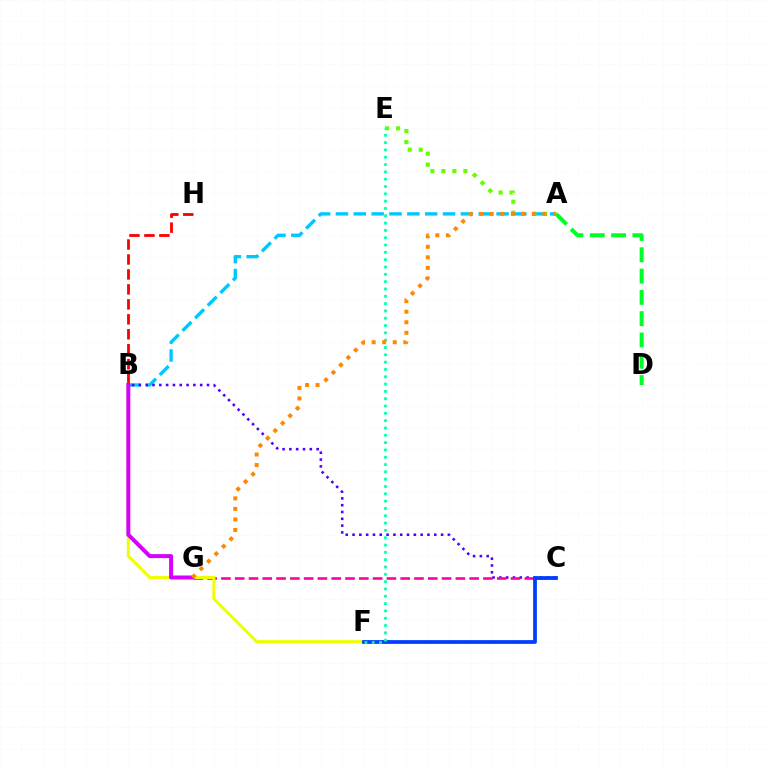{('A', 'B'): [{'color': '#00c7ff', 'line_style': 'dashed', 'thickness': 2.42}], ('B', 'C'): [{'color': '#4f00ff', 'line_style': 'dotted', 'thickness': 1.85}], ('C', 'G'): [{'color': '#ff00a0', 'line_style': 'dashed', 'thickness': 1.87}], ('B', 'F'): [{'color': '#eeff00', 'line_style': 'solid', 'thickness': 2.22}], ('B', 'H'): [{'color': '#ff0000', 'line_style': 'dashed', 'thickness': 2.03}], ('C', 'F'): [{'color': '#003fff', 'line_style': 'solid', 'thickness': 2.71}], ('A', 'D'): [{'color': '#00ff27', 'line_style': 'dashed', 'thickness': 2.89}], ('B', 'G'): [{'color': '#d600ff', 'line_style': 'solid', 'thickness': 2.87}], ('A', 'E'): [{'color': '#66ff00', 'line_style': 'dotted', 'thickness': 2.99}], ('E', 'F'): [{'color': '#00ffaf', 'line_style': 'dotted', 'thickness': 1.99}], ('A', 'G'): [{'color': '#ff8800', 'line_style': 'dotted', 'thickness': 2.86}]}